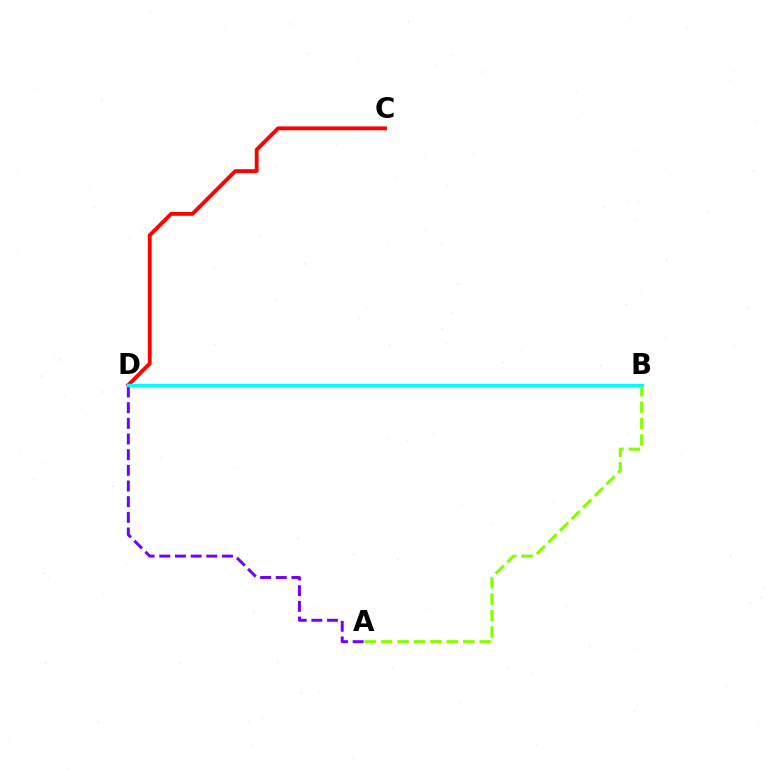{('C', 'D'): [{'color': '#ff0000', 'line_style': 'solid', 'thickness': 2.77}], ('A', 'D'): [{'color': '#7200ff', 'line_style': 'dashed', 'thickness': 2.13}], ('A', 'B'): [{'color': '#84ff00', 'line_style': 'dashed', 'thickness': 2.23}], ('B', 'D'): [{'color': '#00fff6', 'line_style': 'solid', 'thickness': 2.43}]}